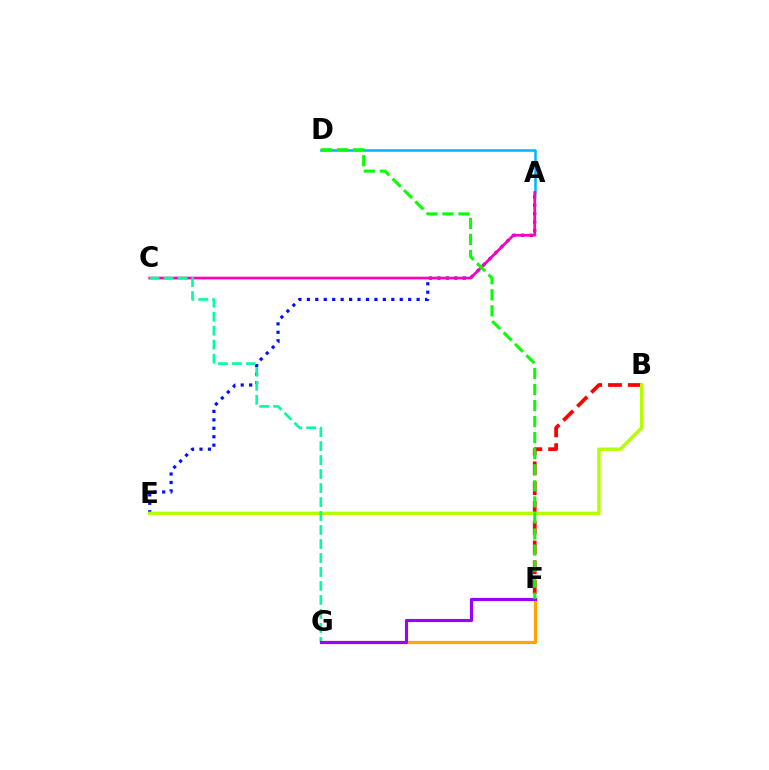{('B', 'F'): [{'color': '#ff0000', 'line_style': 'dashed', 'thickness': 2.69}], ('F', 'G'): [{'color': '#ffa500', 'line_style': 'solid', 'thickness': 2.33}, {'color': '#9b00ff', 'line_style': 'solid', 'thickness': 2.25}], ('A', 'E'): [{'color': '#0010ff', 'line_style': 'dotted', 'thickness': 2.29}], ('B', 'E'): [{'color': '#b3ff00', 'line_style': 'solid', 'thickness': 2.43}], ('A', 'D'): [{'color': '#00b5ff', 'line_style': 'solid', 'thickness': 1.82}], ('A', 'C'): [{'color': '#ff00bd', 'line_style': 'solid', 'thickness': 1.95}], ('C', 'G'): [{'color': '#00ff9d', 'line_style': 'dashed', 'thickness': 1.9}], ('D', 'F'): [{'color': '#08ff00', 'line_style': 'dashed', 'thickness': 2.18}]}